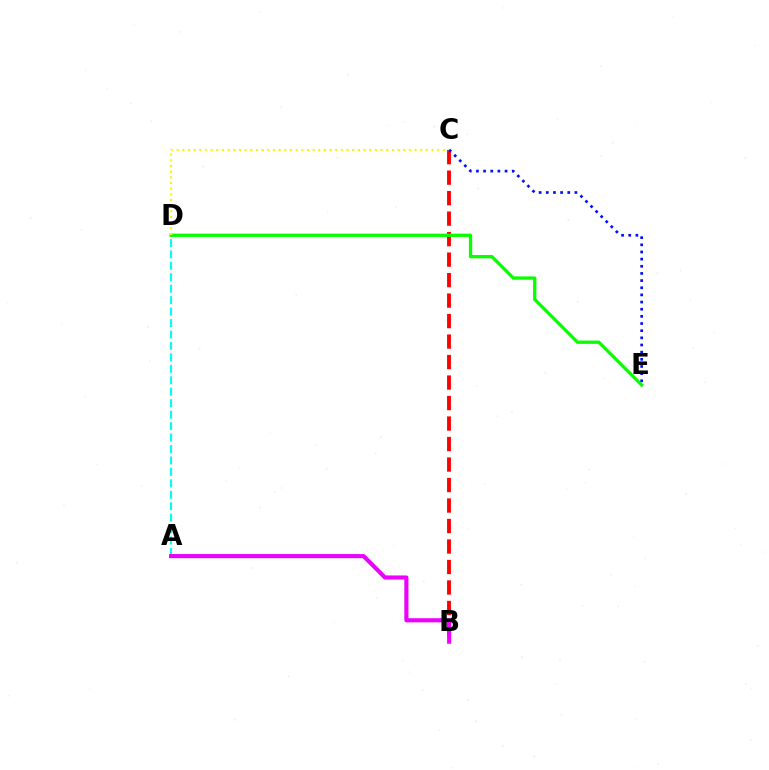{('A', 'D'): [{'color': '#00fff6', 'line_style': 'dashed', 'thickness': 1.56}], ('B', 'C'): [{'color': '#ff0000', 'line_style': 'dashed', 'thickness': 2.78}], ('D', 'E'): [{'color': '#08ff00', 'line_style': 'solid', 'thickness': 2.38}], ('C', 'D'): [{'color': '#fcf500', 'line_style': 'dotted', 'thickness': 1.54}], ('A', 'B'): [{'color': '#ee00ff', 'line_style': 'solid', 'thickness': 2.97}], ('C', 'E'): [{'color': '#0010ff', 'line_style': 'dotted', 'thickness': 1.94}]}